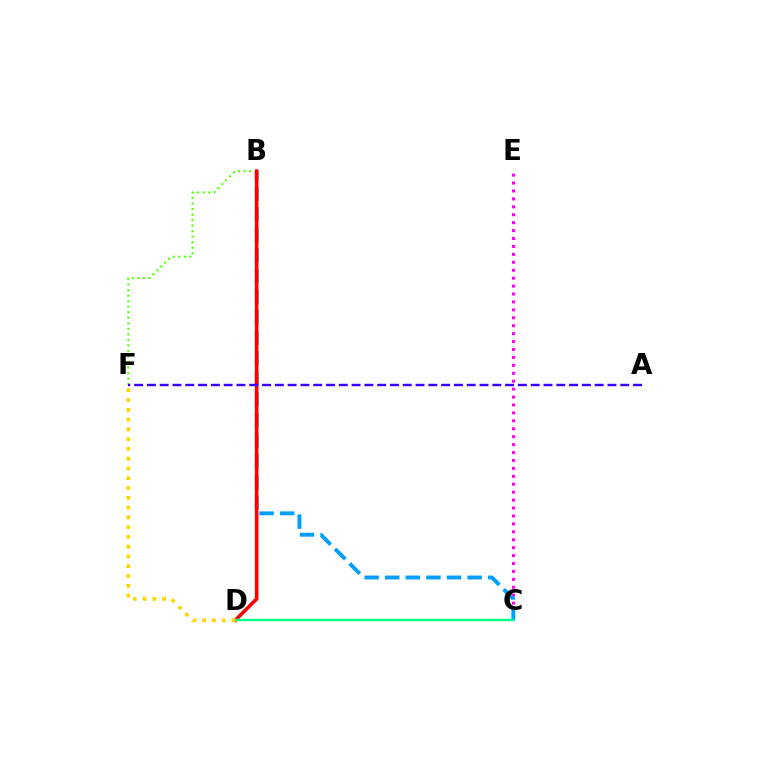{('B', 'F'): [{'color': '#4fff00', 'line_style': 'dotted', 'thickness': 1.5}], ('C', 'E'): [{'color': '#ff00ed', 'line_style': 'dotted', 'thickness': 2.15}], ('B', 'C'): [{'color': '#009eff', 'line_style': 'dashed', 'thickness': 2.8}], ('B', 'D'): [{'color': '#ff0000', 'line_style': 'solid', 'thickness': 2.58}], ('C', 'D'): [{'color': '#00ff86', 'line_style': 'solid', 'thickness': 1.75}], ('A', 'F'): [{'color': '#3700ff', 'line_style': 'dashed', 'thickness': 1.74}], ('D', 'F'): [{'color': '#ffd500', 'line_style': 'dotted', 'thickness': 2.66}]}